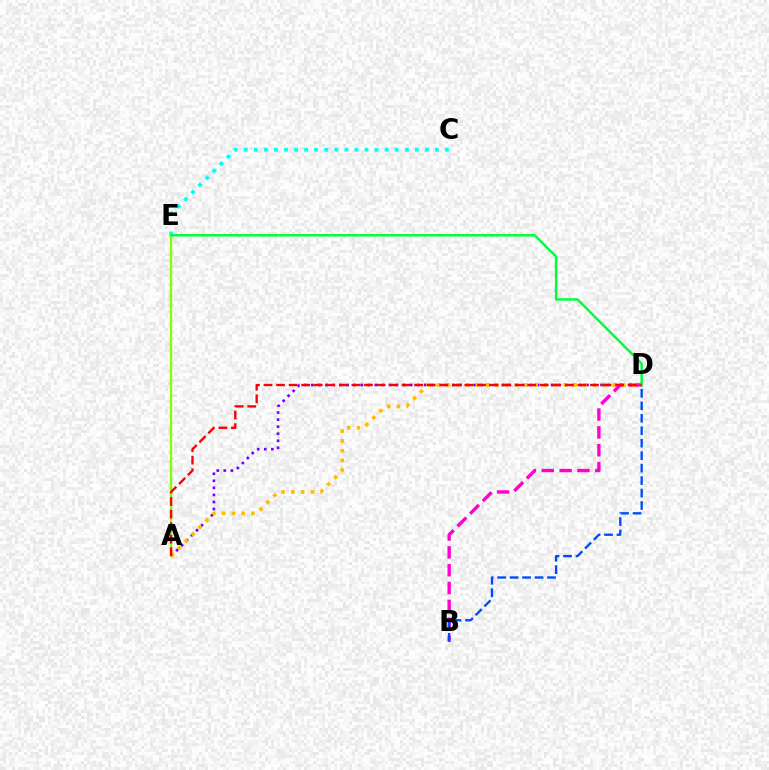{('C', 'E'): [{'color': '#00fff6', 'line_style': 'dotted', 'thickness': 2.73}], ('A', 'D'): [{'color': '#7200ff', 'line_style': 'dotted', 'thickness': 1.92}, {'color': '#ffbd00', 'line_style': 'dotted', 'thickness': 2.65}, {'color': '#ff0000', 'line_style': 'dashed', 'thickness': 1.71}], ('B', 'D'): [{'color': '#ff00cf', 'line_style': 'dashed', 'thickness': 2.43}, {'color': '#004bff', 'line_style': 'dashed', 'thickness': 1.69}], ('A', 'E'): [{'color': '#84ff00', 'line_style': 'solid', 'thickness': 1.7}], ('D', 'E'): [{'color': '#00ff39', 'line_style': 'solid', 'thickness': 1.78}]}